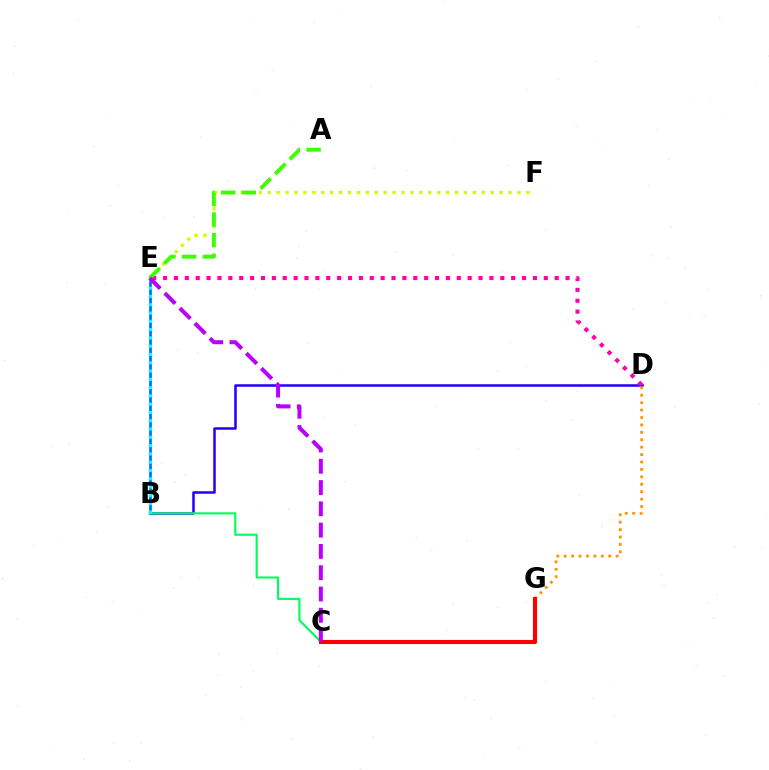{('B', 'D'): [{'color': '#2500ff', 'line_style': 'solid', 'thickness': 1.82}], ('D', 'E'): [{'color': '#ff00ac', 'line_style': 'dotted', 'thickness': 2.96}], ('B', 'E'): [{'color': '#0074ff', 'line_style': 'solid', 'thickness': 2.01}, {'color': '#00fff6', 'line_style': 'dotted', 'thickness': 2.25}], ('D', 'G'): [{'color': '#ff9400', 'line_style': 'dotted', 'thickness': 2.01}], ('E', 'F'): [{'color': '#d1ff00', 'line_style': 'dotted', 'thickness': 2.42}], ('B', 'C'): [{'color': '#00ff5c', 'line_style': 'solid', 'thickness': 1.54}], ('A', 'E'): [{'color': '#3dff00', 'line_style': 'dashed', 'thickness': 2.8}], ('C', 'G'): [{'color': '#ff0000', 'line_style': 'solid', 'thickness': 2.94}], ('C', 'E'): [{'color': '#b900ff', 'line_style': 'dashed', 'thickness': 2.89}]}